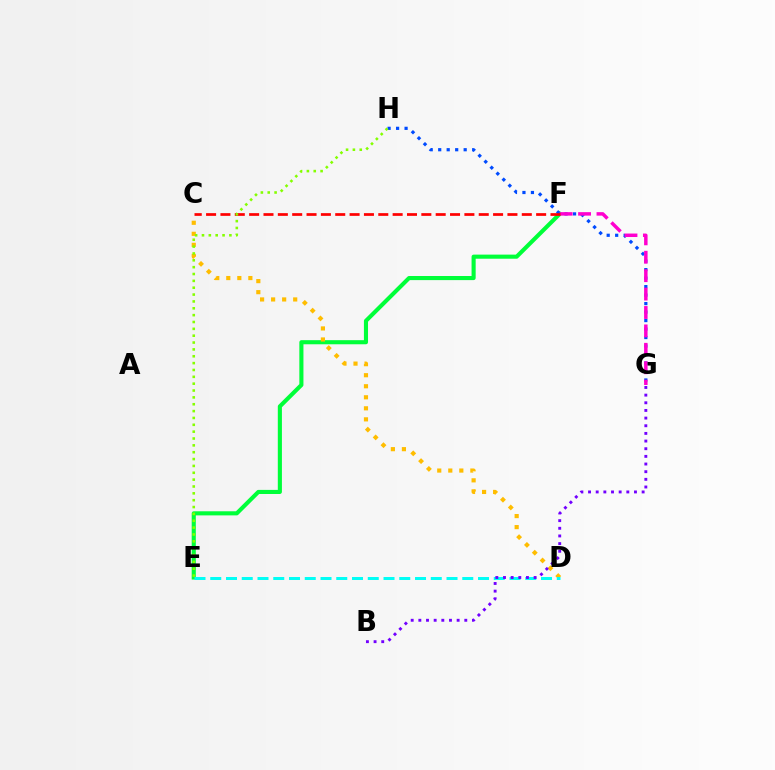{('E', 'F'): [{'color': '#00ff39', 'line_style': 'solid', 'thickness': 2.95}], ('G', 'H'): [{'color': '#004bff', 'line_style': 'dotted', 'thickness': 2.31}], ('C', 'D'): [{'color': '#ffbd00', 'line_style': 'dotted', 'thickness': 3.0}], ('D', 'E'): [{'color': '#00fff6', 'line_style': 'dashed', 'thickness': 2.14}], ('F', 'G'): [{'color': '#ff00cf', 'line_style': 'dashed', 'thickness': 2.5}], ('C', 'F'): [{'color': '#ff0000', 'line_style': 'dashed', 'thickness': 1.95}], ('E', 'H'): [{'color': '#84ff00', 'line_style': 'dotted', 'thickness': 1.86}], ('B', 'G'): [{'color': '#7200ff', 'line_style': 'dotted', 'thickness': 2.08}]}